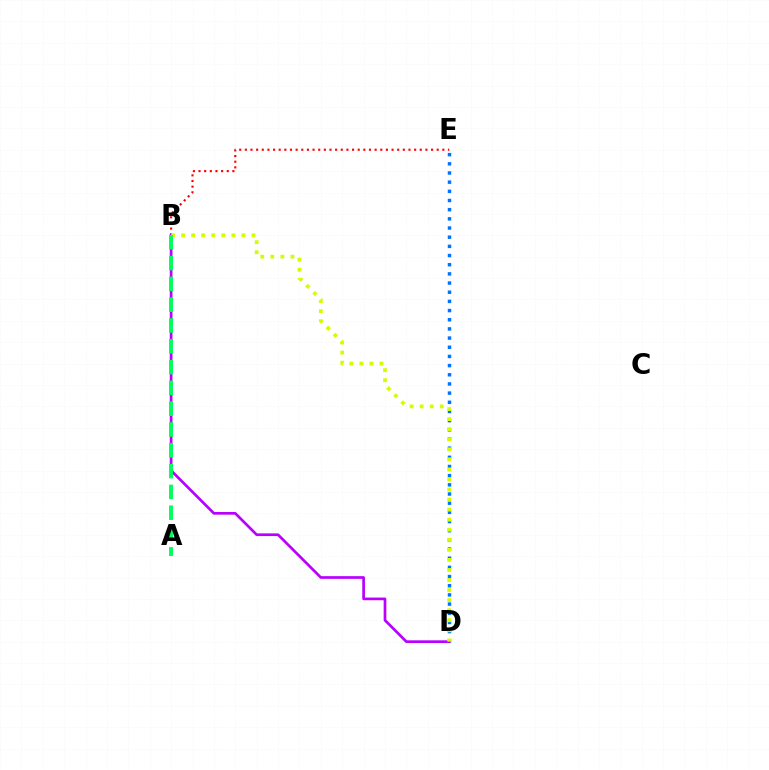{('D', 'E'): [{'color': '#0074ff', 'line_style': 'dotted', 'thickness': 2.49}], ('B', 'E'): [{'color': '#ff0000', 'line_style': 'dotted', 'thickness': 1.53}], ('B', 'D'): [{'color': '#b900ff', 'line_style': 'solid', 'thickness': 1.94}, {'color': '#d1ff00', 'line_style': 'dotted', 'thickness': 2.73}], ('A', 'B'): [{'color': '#00ff5c', 'line_style': 'dashed', 'thickness': 2.83}]}